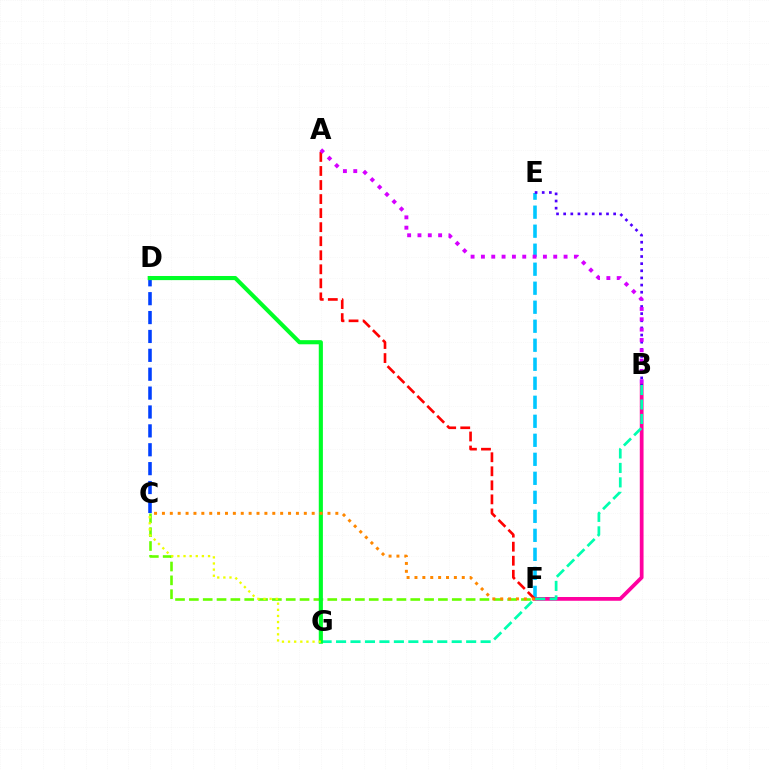{('E', 'F'): [{'color': '#00c7ff', 'line_style': 'dashed', 'thickness': 2.58}], ('B', 'F'): [{'color': '#ff00a0', 'line_style': 'solid', 'thickness': 2.71}], ('C', 'D'): [{'color': '#003fff', 'line_style': 'dashed', 'thickness': 2.57}], ('B', 'E'): [{'color': '#4f00ff', 'line_style': 'dotted', 'thickness': 1.94}], ('C', 'F'): [{'color': '#66ff00', 'line_style': 'dashed', 'thickness': 1.88}, {'color': '#ff8800', 'line_style': 'dotted', 'thickness': 2.14}], ('A', 'F'): [{'color': '#ff0000', 'line_style': 'dashed', 'thickness': 1.91}], ('B', 'G'): [{'color': '#00ffaf', 'line_style': 'dashed', 'thickness': 1.96}], ('D', 'G'): [{'color': '#00ff27', 'line_style': 'solid', 'thickness': 2.97}], ('A', 'B'): [{'color': '#d600ff', 'line_style': 'dotted', 'thickness': 2.81}], ('C', 'G'): [{'color': '#eeff00', 'line_style': 'dotted', 'thickness': 1.66}]}